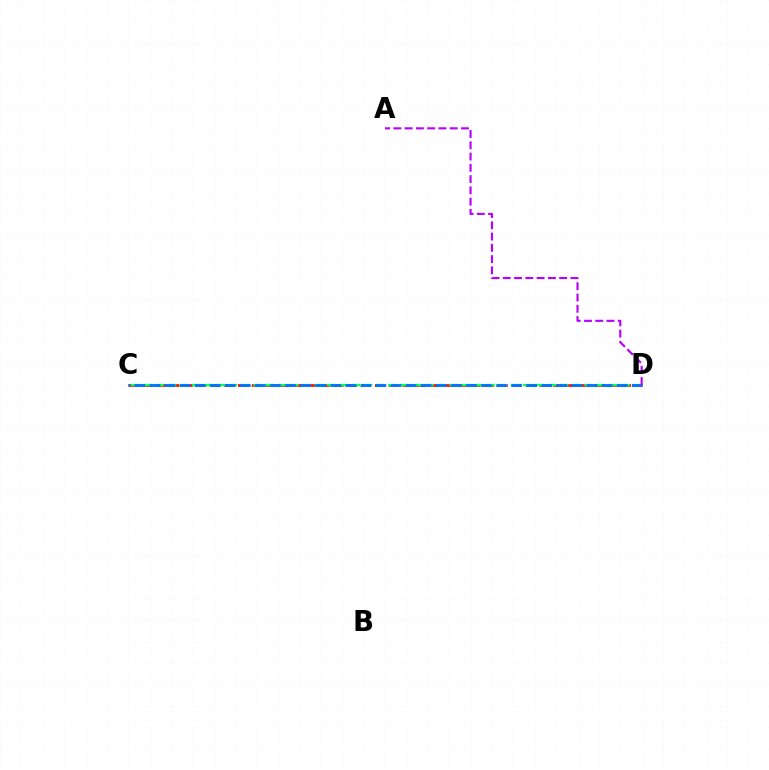{('C', 'D'): [{'color': '#d1ff00', 'line_style': 'dotted', 'thickness': 2.06}, {'color': '#ff0000', 'line_style': 'dashed', 'thickness': 1.86}, {'color': '#00ff5c', 'line_style': 'dashed', 'thickness': 1.67}, {'color': '#0074ff', 'line_style': 'dashed', 'thickness': 2.05}], ('A', 'D'): [{'color': '#b900ff', 'line_style': 'dashed', 'thickness': 1.53}]}